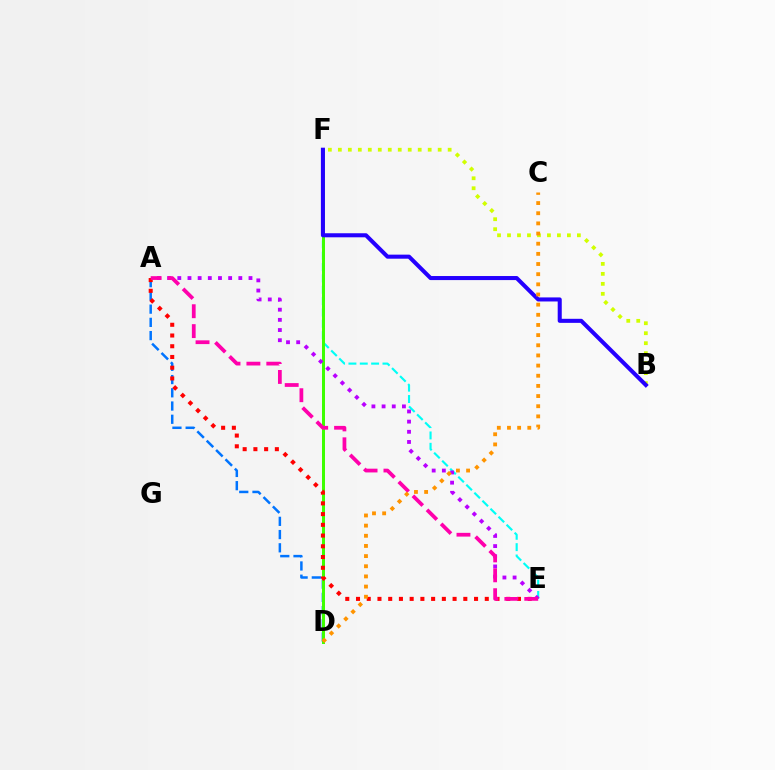{('A', 'D'): [{'color': '#0074ff', 'line_style': 'dashed', 'thickness': 1.8}], ('E', 'F'): [{'color': '#00fff6', 'line_style': 'dashed', 'thickness': 1.54}], ('D', 'F'): [{'color': '#00ff5c', 'line_style': 'dashed', 'thickness': 1.91}, {'color': '#3dff00', 'line_style': 'solid', 'thickness': 2.14}], ('A', 'E'): [{'color': '#b900ff', 'line_style': 'dotted', 'thickness': 2.76}, {'color': '#ff0000', 'line_style': 'dotted', 'thickness': 2.92}, {'color': '#ff00ac', 'line_style': 'dashed', 'thickness': 2.7}], ('B', 'F'): [{'color': '#d1ff00', 'line_style': 'dotted', 'thickness': 2.71}, {'color': '#2500ff', 'line_style': 'solid', 'thickness': 2.92}], ('C', 'D'): [{'color': '#ff9400', 'line_style': 'dotted', 'thickness': 2.76}]}